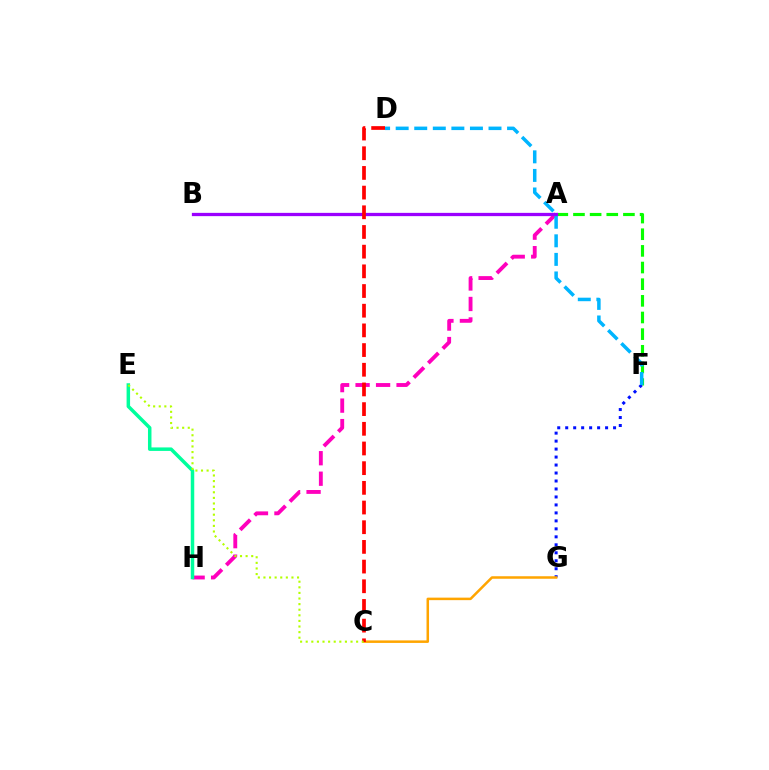{('A', 'H'): [{'color': '#ff00bd', 'line_style': 'dashed', 'thickness': 2.78}], ('A', 'F'): [{'color': '#08ff00', 'line_style': 'dashed', 'thickness': 2.26}], ('F', 'G'): [{'color': '#0010ff', 'line_style': 'dotted', 'thickness': 2.17}], ('D', 'F'): [{'color': '#00b5ff', 'line_style': 'dashed', 'thickness': 2.52}], ('A', 'B'): [{'color': '#9b00ff', 'line_style': 'solid', 'thickness': 2.36}], ('C', 'G'): [{'color': '#ffa500', 'line_style': 'solid', 'thickness': 1.81}], ('C', 'D'): [{'color': '#ff0000', 'line_style': 'dashed', 'thickness': 2.67}], ('E', 'H'): [{'color': '#00ff9d', 'line_style': 'solid', 'thickness': 2.52}], ('C', 'E'): [{'color': '#b3ff00', 'line_style': 'dotted', 'thickness': 1.52}]}